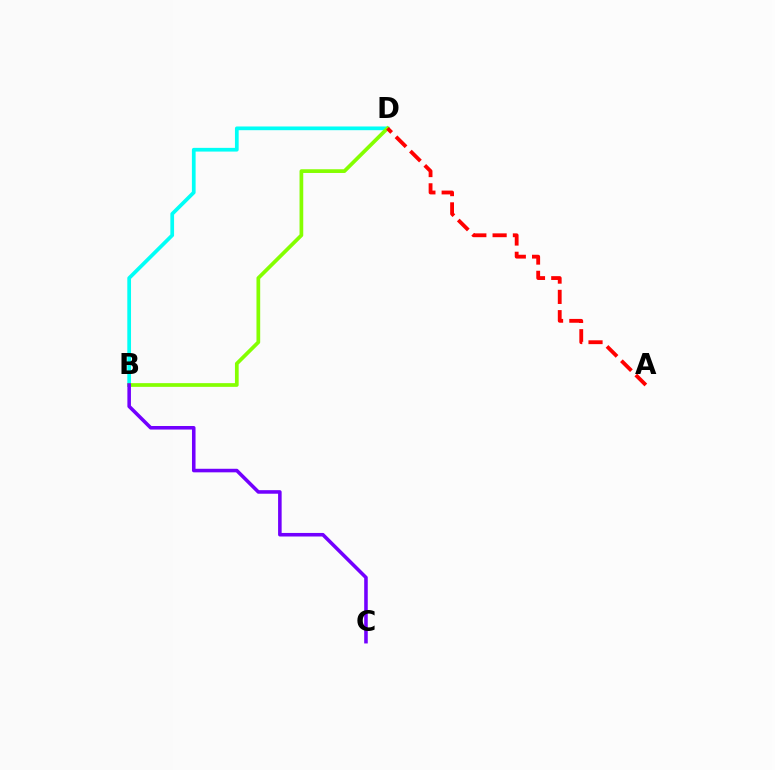{('B', 'D'): [{'color': '#00fff6', 'line_style': 'solid', 'thickness': 2.67}, {'color': '#84ff00', 'line_style': 'solid', 'thickness': 2.67}], ('B', 'C'): [{'color': '#7200ff', 'line_style': 'solid', 'thickness': 2.56}], ('A', 'D'): [{'color': '#ff0000', 'line_style': 'dashed', 'thickness': 2.76}]}